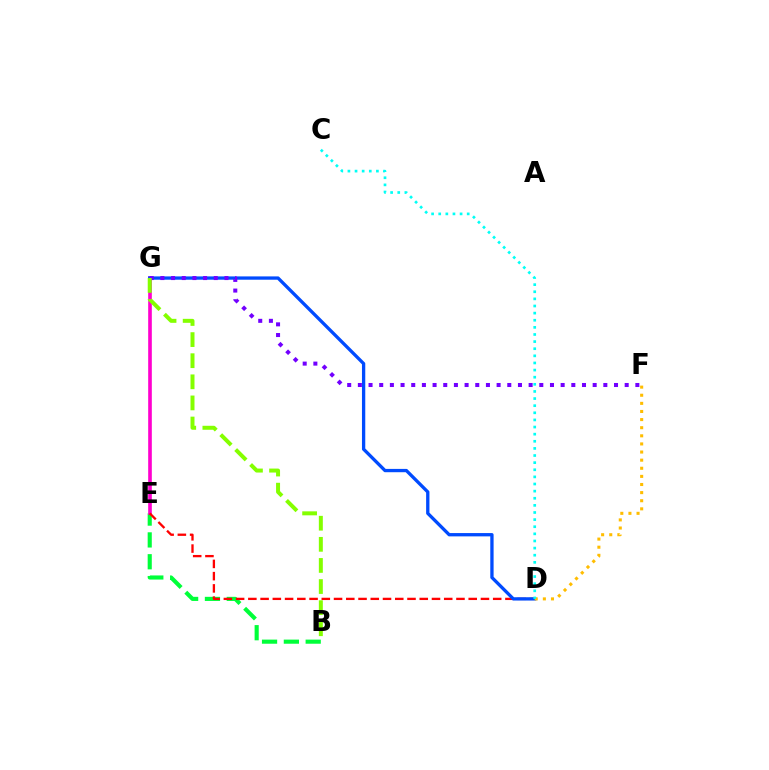{('B', 'E'): [{'color': '#00ff39', 'line_style': 'dashed', 'thickness': 2.97}], ('E', 'G'): [{'color': '#ff00cf', 'line_style': 'solid', 'thickness': 2.62}], ('D', 'E'): [{'color': '#ff0000', 'line_style': 'dashed', 'thickness': 1.66}], ('D', 'G'): [{'color': '#004bff', 'line_style': 'solid', 'thickness': 2.38}], ('D', 'F'): [{'color': '#ffbd00', 'line_style': 'dotted', 'thickness': 2.2}], ('C', 'D'): [{'color': '#00fff6', 'line_style': 'dotted', 'thickness': 1.93}], ('F', 'G'): [{'color': '#7200ff', 'line_style': 'dotted', 'thickness': 2.9}], ('B', 'G'): [{'color': '#84ff00', 'line_style': 'dashed', 'thickness': 2.87}]}